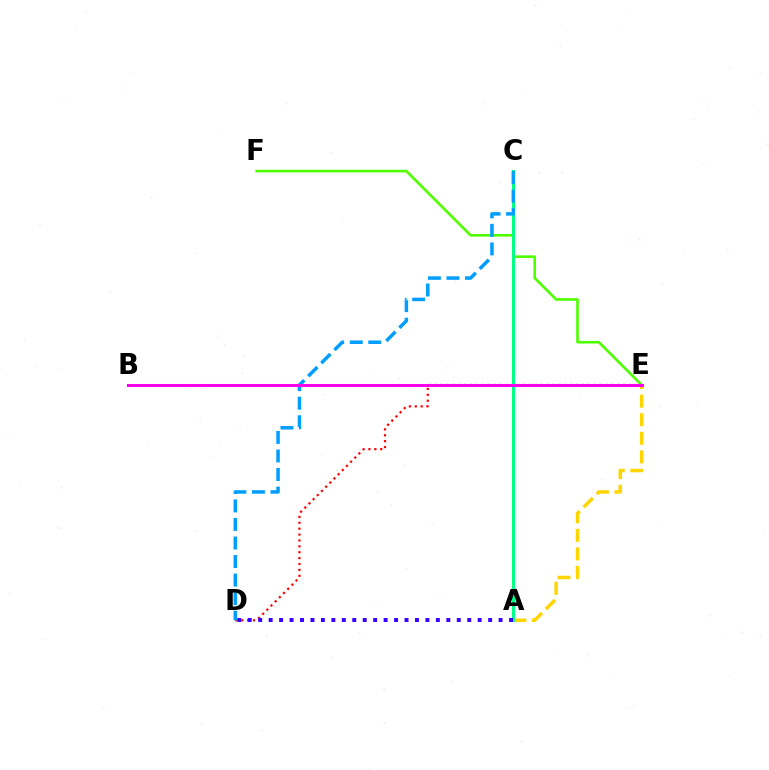{('A', 'E'): [{'color': '#ffd500', 'line_style': 'dashed', 'thickness': 2.52}], ('E', 'F'): [{'color': '#4fff00', 'line_style': 'solid', 'thickness': 1.89}], ('D', 'E'): [{'color': '#ff0000', 'line_style': 'dotted', 'thickness': 1.6}], ('A', 'C'): [{'color': '#00ff86', 'line_style': 'solid', 'thickness': 2.15}], ('C', 'D'): [{'color': '#009eff', 'line_style': 'dashed', 'thickness': 2.52}], ('B', 'E'): [{'color': '#ff00ed', 'line_style': 'solid', 'thickness': 2.17}], ('A', 'D'): [{'color': '#3700ff', 'line_style': 'dotted', 'thickness': 2.84}]}